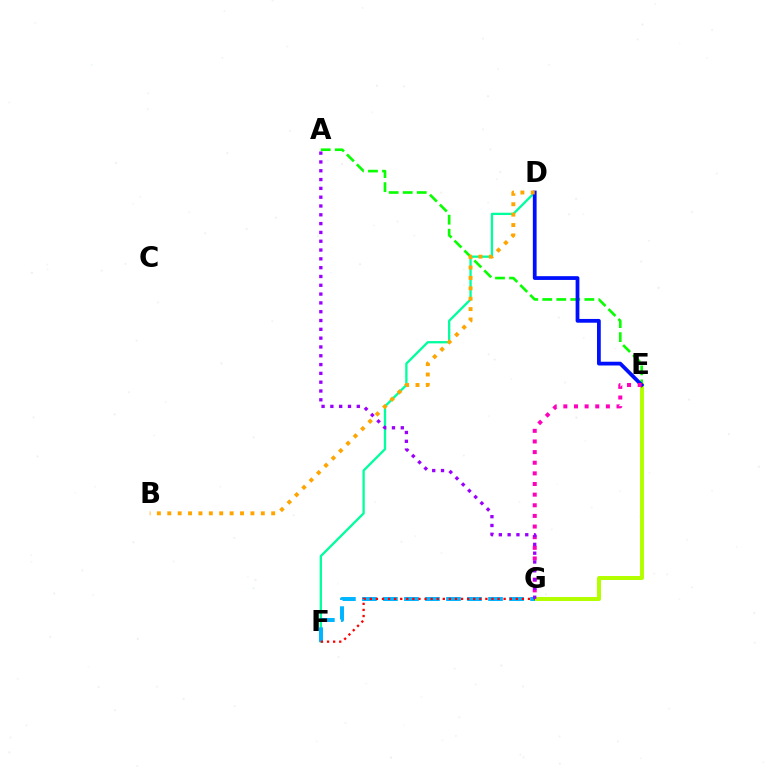{('A', 'E'): [{'color': '#08ff00', 'line_style': 'dashed', 'thickness': 1.91}], ('D', 'F'): [{'color': '#00ff9d', 'line_style': 'solid', 'thickness': 1.66}], ('E', 'G'): [{'color': '#b3ff00', 'line_style': 'solid', 'thickness': 2.88}, {'color': '#ff00bd', 'line_style': 'dotted', 'thickness': 2.89}], ('F', 'G'): [{'color': '#00b5ff', 'line_style': 'dashed', 'thickness': 2.86}, {'color': '#ff0000', 'line_style': 'dotted', 'thickness': 1.65}], ('D', 'E'): [{'color': '#0010ff', 'line_style': 'solid', 'thickness': 2.71}], ('B', 'D'): [{'color': '#ffa500', 'line_style': 'dotted', 'thickness': 2.82}], ('A', 'G'): [{'color': '#9b00ff', 'line_style': 'dotted', 'thickness': 2.39}]}